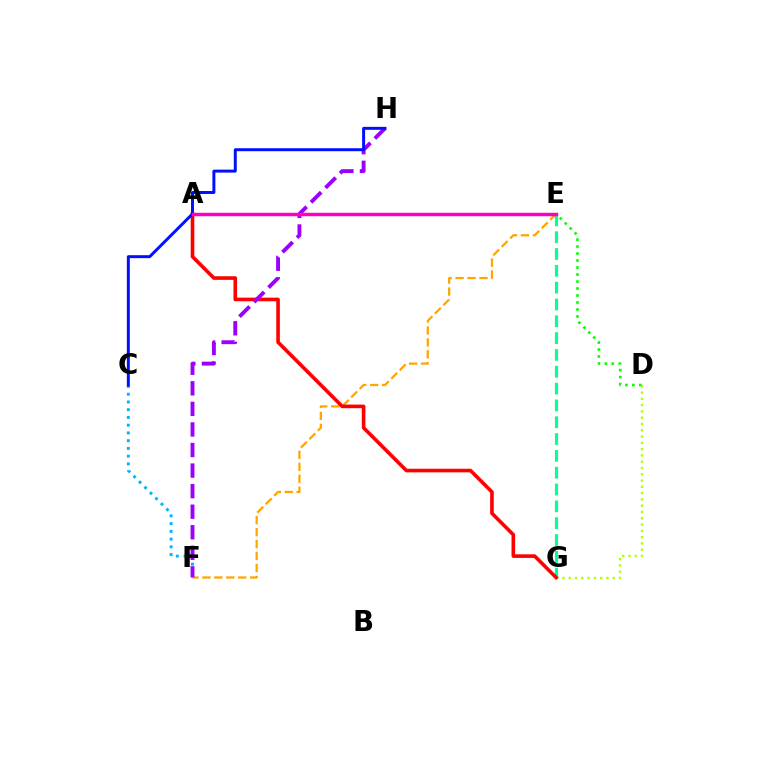{('D', 'G'): [{'color': '#b3ff00', 'line_style': 'dotted', 'thickness': 1.71}], ('E', 'G'): [{'color': '#00ff9d', 'line_style': 'dashed', 'thickness': 2.29}], ('E', 'F'): [{'color': '#ffa500', 'line_style': 'dashed', 'thickness': 1.62}], ('D', 'E'): [{'color': '#08ff00', 'line_style': 'dotted', 'thickness': 1.9}], ('A', 'G'): [{'color': '#ff0000', 'line_style': 'solid', 'thickness': 2.6}], ('C', 'F'): [{'color': '#00b5ff', 'line_style': 'dotted', 'thickness': 2.1}], ('F', 'H'): [{'color': '#9b00ff', 'line_style': 'dashed', 'thickness': 2.79}], ('C', 'H'): [{'color': '#0010ff', 'line_style': 'solid', 'thickness': 2.14}], ('A', 'E'): [{'color': '#ff00bd', 'line_style': 'solid', 'thickness': 2.49}]}